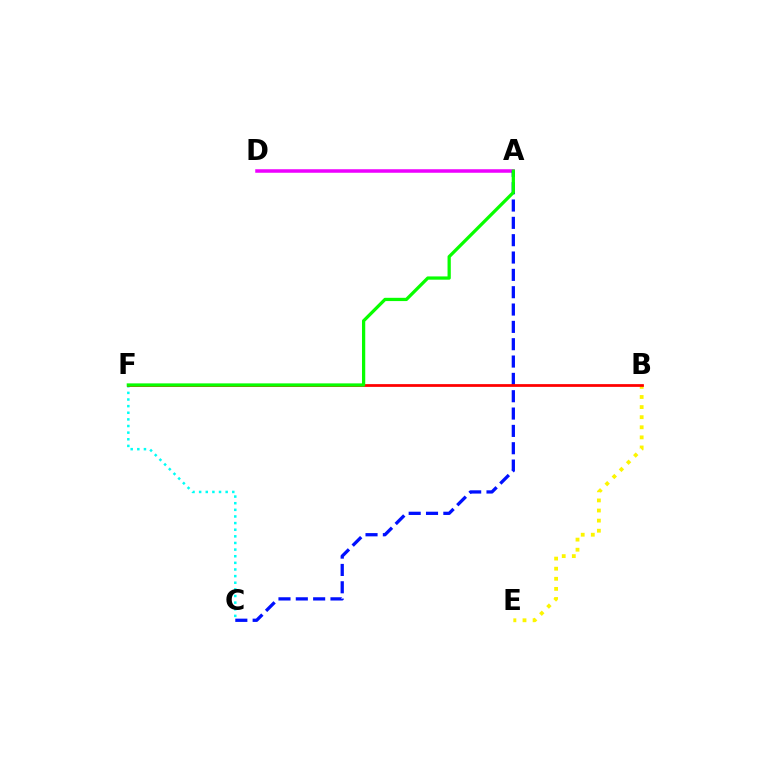{('A', 'D'): [{'color': '#ee00ff', 'line_style': 'solid', 'thickness': 2.53}], ('C', 'F'): [{'color': '#00fff6', 'line_style': 'dotted', 'thickness': 1.8}], ('A', 'C'): [{'color': '#0010ff', 'line_style': 'dashed', 'thickness': 2.36}], ('B', 'E'): [{'color': '#fcf500', 'line_style': 'dotted', 'thickness': 2.74}], ('B', 'F'): [{'color': '#ff0000', 'line_style': 'solid', 'thickness': 1.99}], ('A', 'F'): [{'color': '#08ff00', 'line_style': 'solid', 'thickness': 2.35}]}